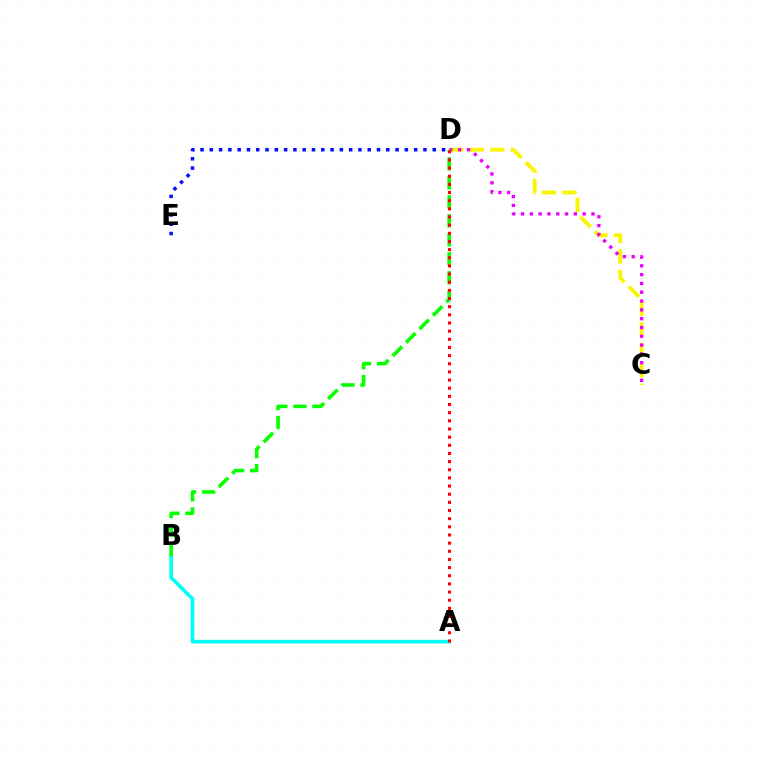{('A', 'B'): [{'color': '#00fff6', 'line_style': 'solid', 'thickness': 2.63}], ('C', 'D'): [{'color': '#fcf500', 'line_style': 'dashed', 'thickness': 2.78}, {'color': '#ee00ff', 'line_style': 'dotted', 'thickness': 2.39}], ('B', 'D'): [{'color': '#08ff00', 'line_style': 'dashed', 'thickness': 2.58}], ('A', 'D'): [{'color': '#ff0000', 'line_style': 'dotted', 'thickness': 2.22}], ('D', 'E'): [{'color': '#0010ff', 'line_style': 'dotted', 'thickness': 2.52}]}